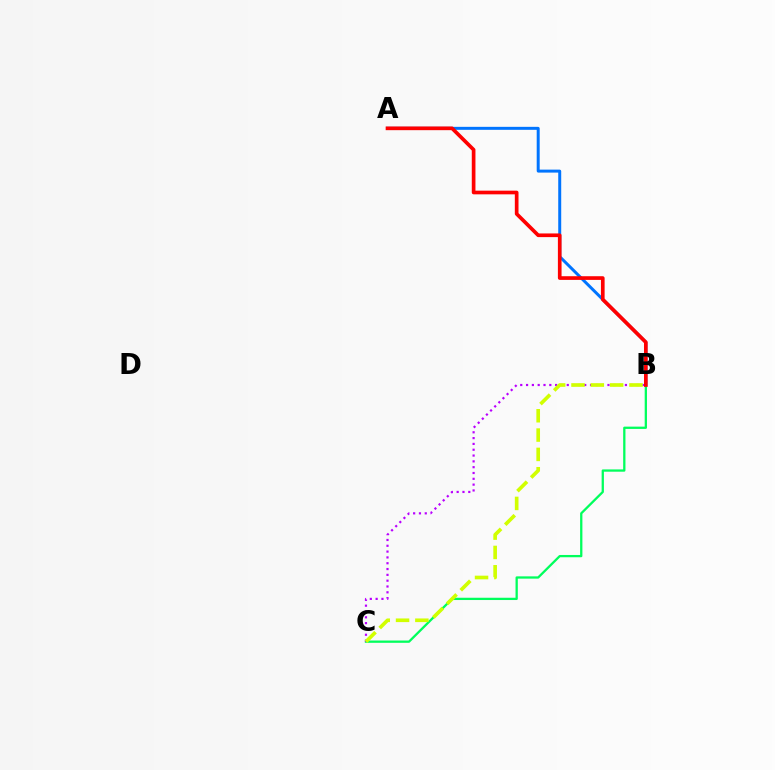{('A', 'B'): [{'color': '#0074ff', 'line_style': 'solid', 'thickness': 2.15}, {'color': '#ff0000', 'line_style': 'solid', 'thickness': 2.65}], ('B', 'C'): [{'color': '#00ff5c', 'line_style': 'solid', 'thickness': 1.65}, {'color': '#b900ff', 'line_style': 'dotted', 'thickness': 1.58}, {'color': '#d1ff00', 'line_style': 'dashed', 'thickness': 2.63}]}